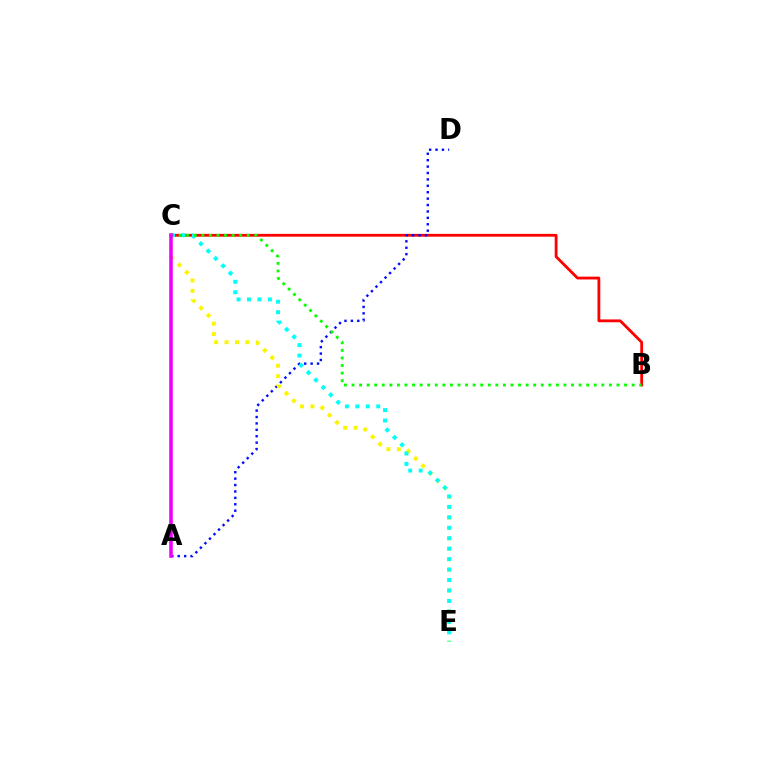{('B', 'C'): [{'color': '#ff0000', 'line_style': 'solid', 'thickness': 2.03}, {'color': '#08ff00', 'line_style': 'dotted', 'thickness': 2.06}], ('A', 'D'): [{'color': '#0010ff', 'line_style': 'dotted', 'thickness': 1.74}], ('C', 'E'): [{'color': '#fcf500', 'line_style': 'dotted', 'thickness': 2.83}, {'color': '#00fff6', 'line_style': 'dotted', 'thickness': 2.84}], ('A', 'C'): [{'color': '#ee00ff', 'line_style': 'solid', 'thickness': 2.56}]}